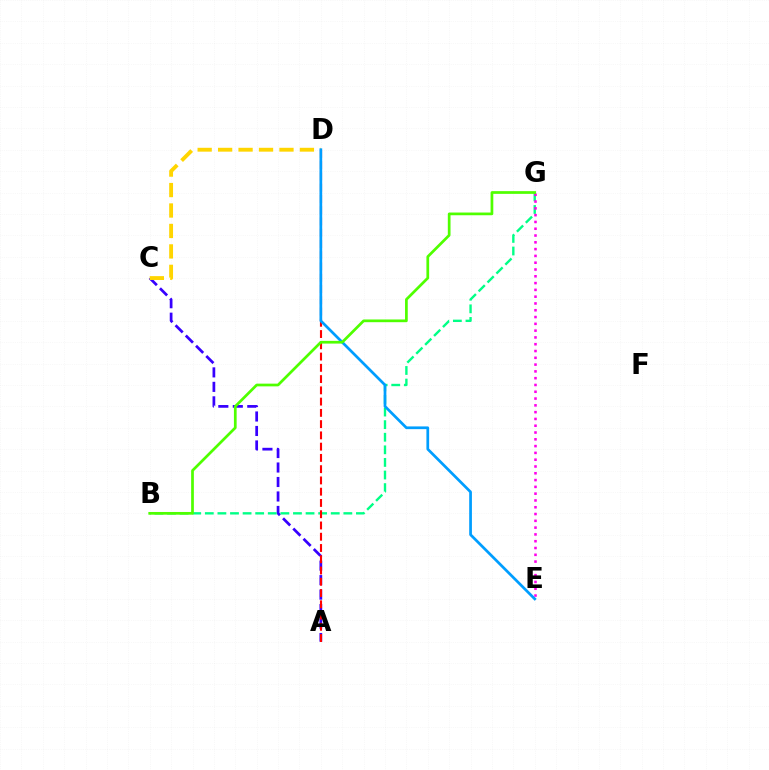{('A', 'C'): [{'color': '#3700ff', 'line_style': 'dashed', 'thickness': 1.97}], ('B', 'G'): [{'color': '#00ff86', 'line_style': 'dashed', 'thickness': 1.71}, {'color': '#4fff00', 'line_style': 'solid', 'thickness': 1.96}], ('A', 'D'): [{'color': '#ff0000', 'line_style': 'dashed', 'thickness': 1.53}], ('C', 'D'): [{'color': '#ffd500', 'line_style': 'dashed', 'thickness': 2.78}], ('E', 'G'): [{'color': '#ff00ed', 'line_style': 'dotted', 'thickness': 1.85}], ('D', 'E'): [{'color': '#009eff', 'line_style': 'solid', 'thickness': 1.96}]}